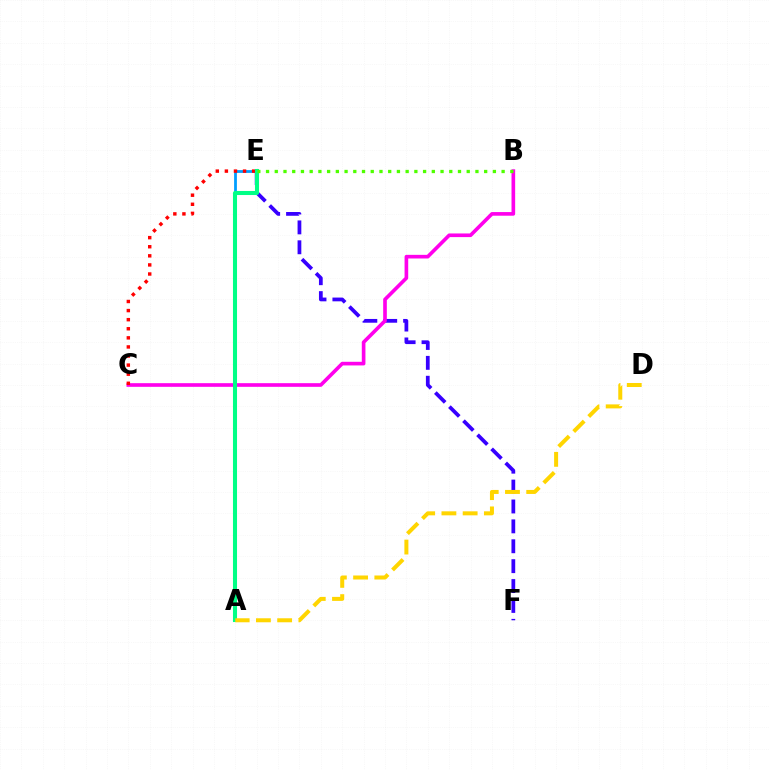{('E', 'F'): [{'color': '#3700ff', 'line_style': 'dashed', 'thickness': 2.7}], ('B', 'C'): [{'color': '#ff00ed', 'line_style': 'solid', 'thickness': 2.62}], ('A', 'E'): [{'color': '#009eff', 'line_style': 'solid', 'thickness': 2.0}, {'color': '#00ff86', 'line_style': 'solid', 'thickness': 2.92}], ('C', 'E'): [{'color': '#ff0000', 'line_style': 'dotted', 'thickness': 2.47}], ('B', 'E'): [{'color': '#4fff00', 'line_style': 'dotted', 'thickness': 2.37}], ('A', 'D'): [{'color': '#ffd500', 'line_style': 'dashed', 'thickness': 2.89}]}